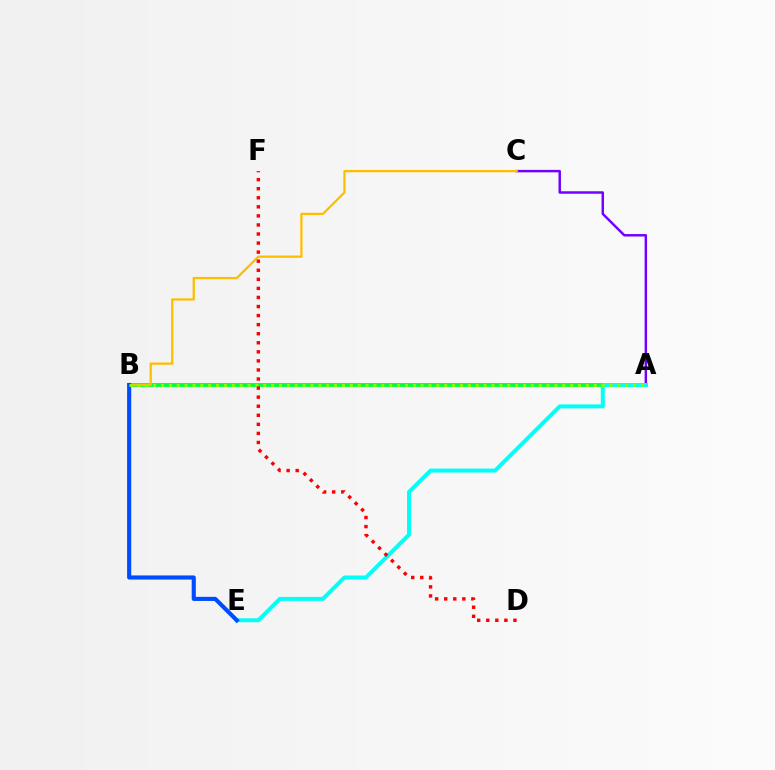{('A', 'B'): [{'color': '#ff00cf', 'line_style': 'solid', 'thickness': 1.72}, {'color': '#00ff39', 'line_style': 'solid', 'thickness': 2.72}, {'color': '#84ff00', 'line_style': 'dotted', 'thickness': 2.14}], ('A', 'C'): [{'color': '#7200ff', 'line_style': 'solid', 'thickness': 1.77}], ('B', 'C'): [{'color': '#ffbd00', 'line_style': 'solid', 'thickness': 1.62}], ('A', 'E'): [{'color': '#00fff6', 'line_style': 'solid', 'thickness': 2.85}], ('B', 'E'): [{'color': '#004bff', 'line_style': 'solid', 'thickness': 2.97}], ('D', 'F'): [{'color': '#ff0000', 'line_style': 'dotted', 'thickness': 2.46}]}